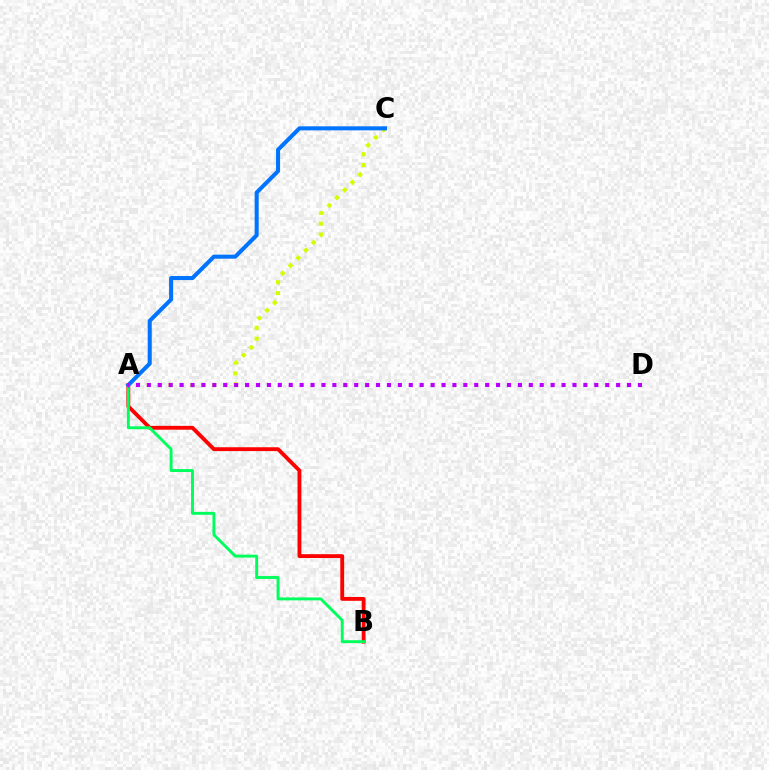{('A', 'B'): [{'color': '#ff0000', 'line_style': 'solid', 'thickness': 2.77}, {'color': '#00ff5c', 'line_style': 'solid', 'thickness': 2.1}], ('A', 'C'): [{'color': '#d1ff00', 'line_style': 'dotted', 'thickness': 2.96}, {'color': '#0074ff', 'line_style': 'solid', 'thickness': 2.91}], ('A', 'D'): [{'color': '#b900ff', 'line_style': 'dotted', 'thickness': 2.97}]}